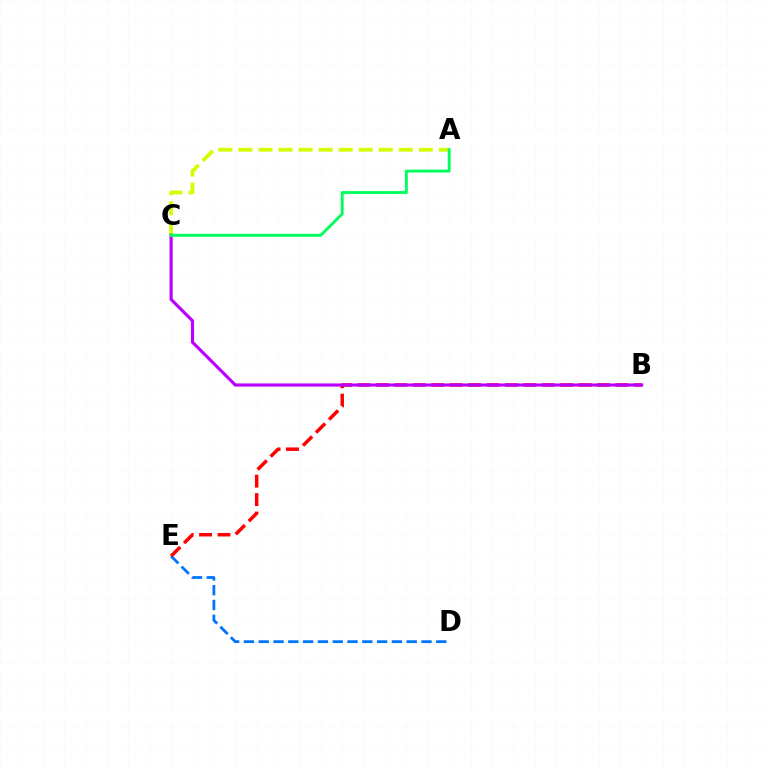{('D', 'E'): [{'color': '#0074ff', 'line_style': 'dashed', 'thickness': 2.01}], ('B', 'E'): [{'color': '#ff0000', 'line_style': 'dashed', 'thickness': 2.5}], ('A', 'C'): [{'color': '#d1ff00', 'line_style': 'dashed', 'thickness': 2.72}, {'color': '#00ff5c', 'line_style': 'solid', 'thickness': 2.07}], ('B', 'C'): [{'color': '#b900ff', 'line_style': 'solid', 'thickness': 2.26}]}